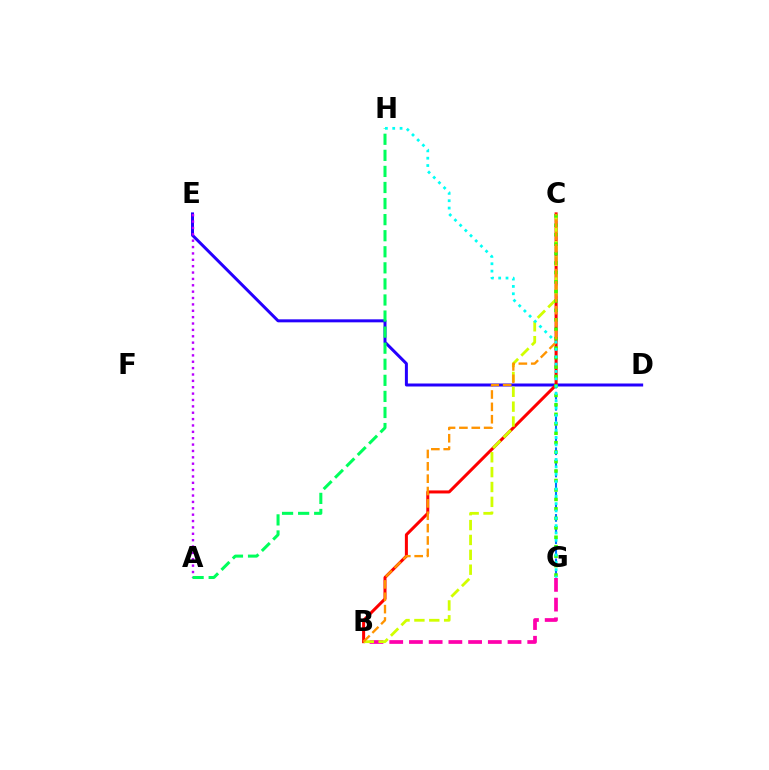{('D', 'E'): [{'color': '#2500ff', 'line_style': 'solid', 'thickness': 2.16}], ('A', 'E'): [{'color': '#b900ff', 'line_style': 'dotted', 'thickness': 1.73}], ('C', 'G'): [{'color': '#0074ff', 'line_style': 'dashed', 'thickness': 1.51}, {'color': '#3dff00', 'line_style': 'dotted', 'thickness': 2.57}], ('B', 'G'): [{'color': '#ff00ac', 'line_style': 'dashed', 'thickness': 2.68}], ('B', 'C'): [{'color': '#ff0000', 'line_style': 'solid', 'thickness': 2.17}, {'color': '#d1ff00', 'line_style': 'dashed', 'thickness': 2.02}, {'color': '#ff9400', 'line_style': 'dashed', 'thickness': 1.68}], ('A', 'H'): [{'color': '#00ff5c', 'line_style': 'dashed', 'thickness': 2.18}], ('G', 'H'): [{'color': '#00fff6', 'line_style': 'dotted', 'thickness': 1.99}]}